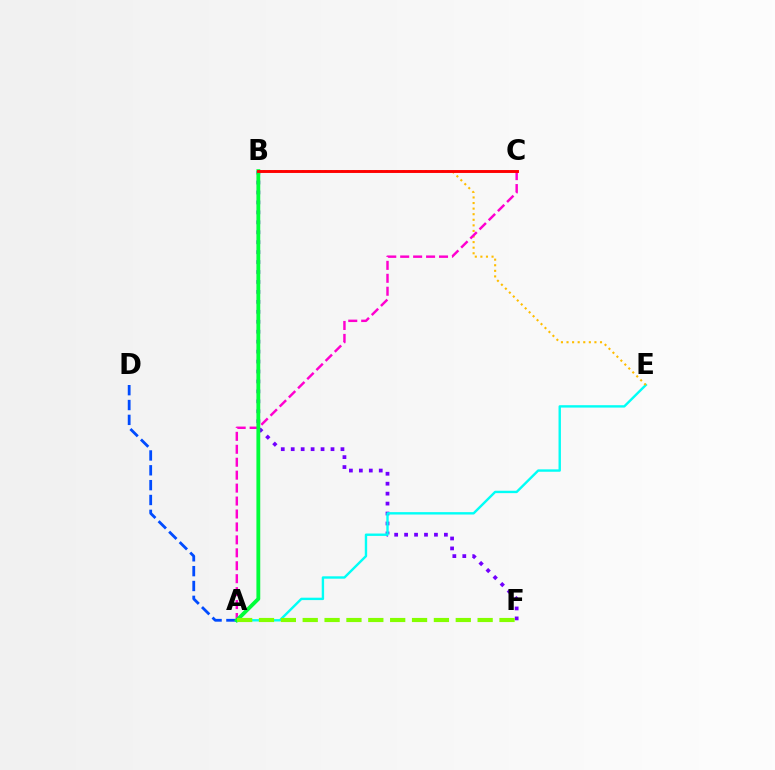{('B', 'F'): [{'color': '#7200ff', 'line_style': 'dotted', 'thickness': 2.7}], ('A', 'E'): [{'color': '#00fff6', 'line_style': 'solid', 'thickness': 1.72}], ('A', 'D'): [{'color': '#004bff', 'line_style': 'dashed', 'thickness': 2.02}], ('B', 'E'): [{'color': '#ffbd00', 'line_style': 'dotted', 'thickness': 1.52}], ('A', 'C'): [{'color': '#ff00cf', 'line_style': 'dashed', 'thickness': 1.76}], ('A', 'B'): [{'color': '#00ff39', 'line_style': 'solid', 'thickness': 2.75}], ('A', 'F'): [{'color': '#84ff00', 'line_style': 'dashed', 'thickness': 2.97}], ('B', 'C'): [{'color': '#ff0000', 'line_style': 'solid', 'thickness': 2.1}]}